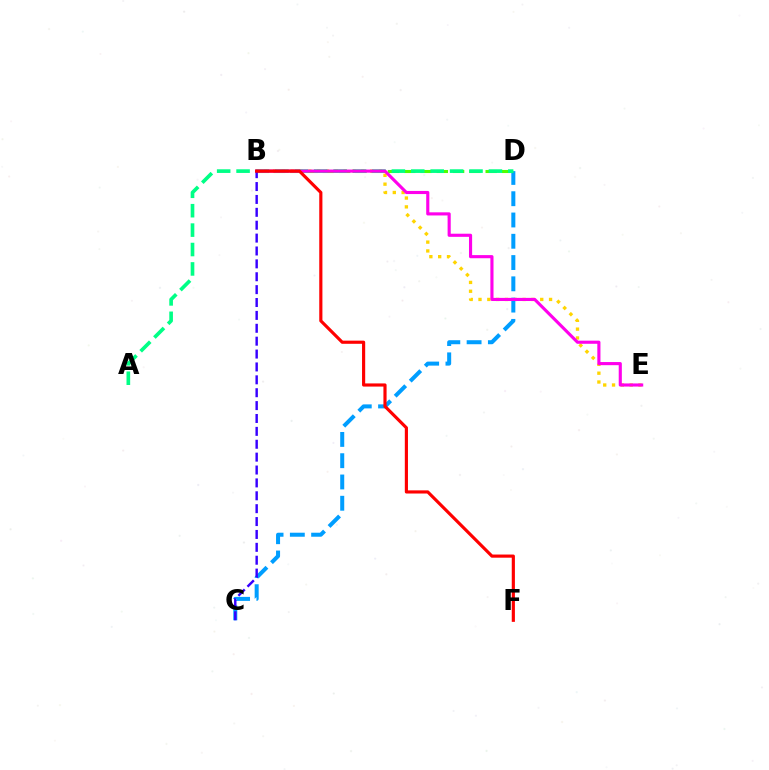{('B', 'E'): [{'color': '#ffd500', 'line_style': 'dotted', 'thickness': 2.4}, {'color': '#ff00ed', 'line_style': 'solid', 'thickness': 2.25}], ('C', 'D'): [{'color': '#009eff', 'line_style': 'dashed', 'thickness': 2.89}], ('B', 'D'): [{'color': '#4fff00', 'line_style': 'dashed', 'thickness': 2.21}], ('A', 'D'): [{'color': '#00ff86', 'line_style': 'dashed', 'thickness': 2.64}], ('B', 'C'): [{'color': '#3700ff', 'line_style': 'dashed', 'thickness': 1.75}], ('B', 'F'): [{'color': '#ff0000', 'line_style': 'solid', 'thickness': 2.27}]}